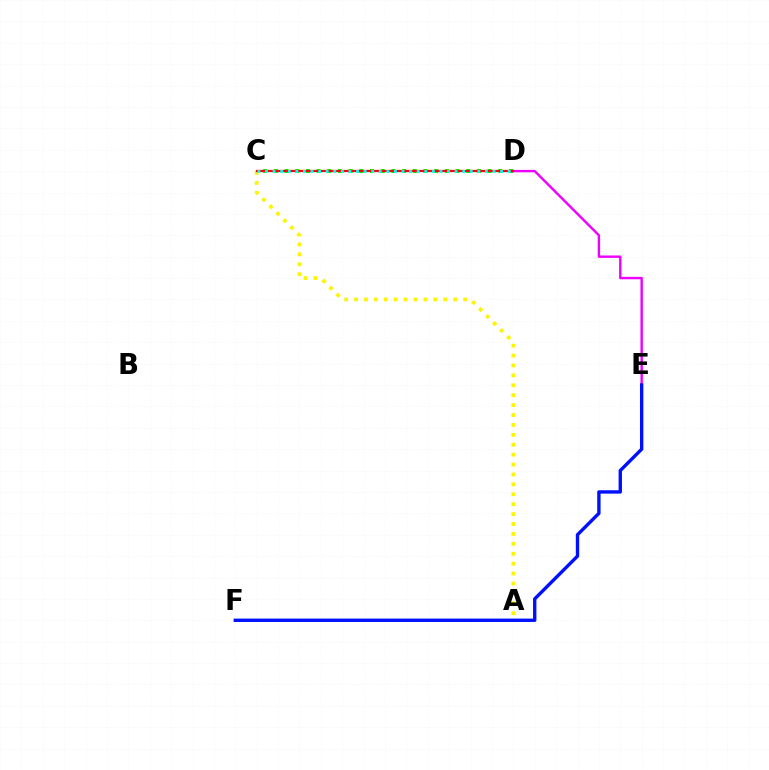{('C', 'D'): [{'color': '#08ff00', 'line_style': 'dotted', 'thickness': 2.9}, {'color': '#ff0000', 'line_style': 'solid', 'thickness': 1.64}, {'color': '#00fff6', 'line_style': 'dotted', 'thickness': 2.06}], ('D', 'E'): [{'color': '#ee00ff', 'line_style': 'solid', 'thickness': 1.73}], ('A', 'C'): [{'color': '#fcf500', 'line_style': 'dotted', 'thickness': 2.69}], ('E', 'F'): [{'color': '#0010ff', 'line_style': 'solid', 'thickness': 2.43}]}